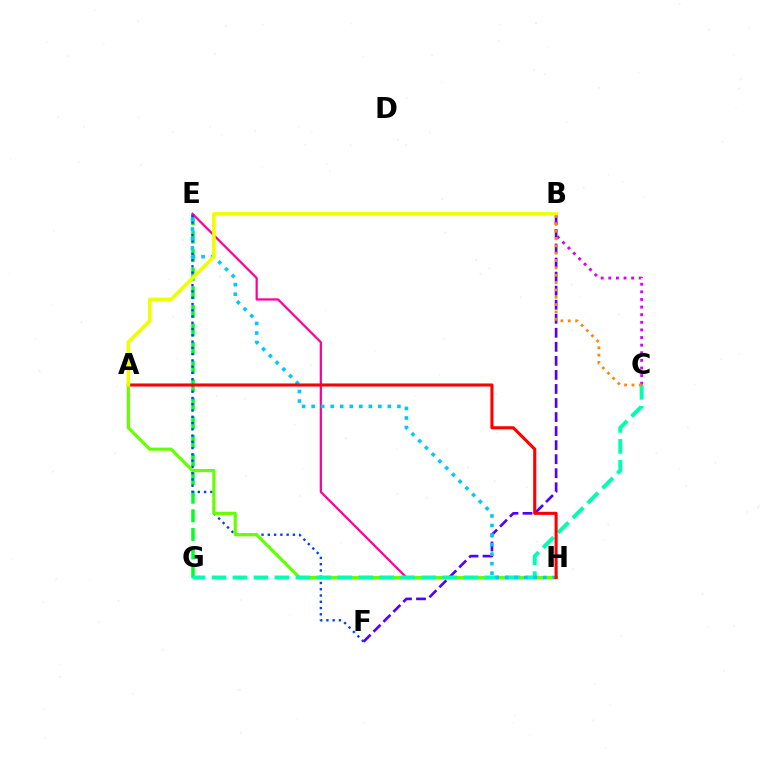{('E', 'G'): [{'color': '#00ff27', 'line_style': 'dashed', 'thickness': 2.52}], ('E', 'H'): [{'color': '#ff00a0', 'line_style': 'solid', 'thickness': 1.61}, {'color': '#00c7ff', 'line_style': 'dotted', 'thickness': 2.59}], ('E', 'F'): [{'color': '#003fff', 'line_style': 'dotted', 'thickness': 1.7}], ('A', 'H'): [{'color': '#66ff00', 'line_style': 'solid', 'thickness': 2.28}, {'color': '#ff0000', 'line_style': 'solid', 'thickness': 2.22}], ('B', 'F'): [{'color': '#4f00ff', 'line_style': 'dashed', 'thickness': 1.91}], ('C', 'G'): [{'color': '#00ffaf', 'line_style': 'dashed', 'thickness': 2.85}], ('B', 'C'): [{'color': '#d600ff', 'line_style': 'dotted', 'thickness': 2.07}, {'color': '#ff8800', 'line_style': 'dotted', 'thickness': 2.0}], ('A', 'B'): [{'color': '#eeff00', 'line_style': 'solid', 'thickness': 2.61}]}